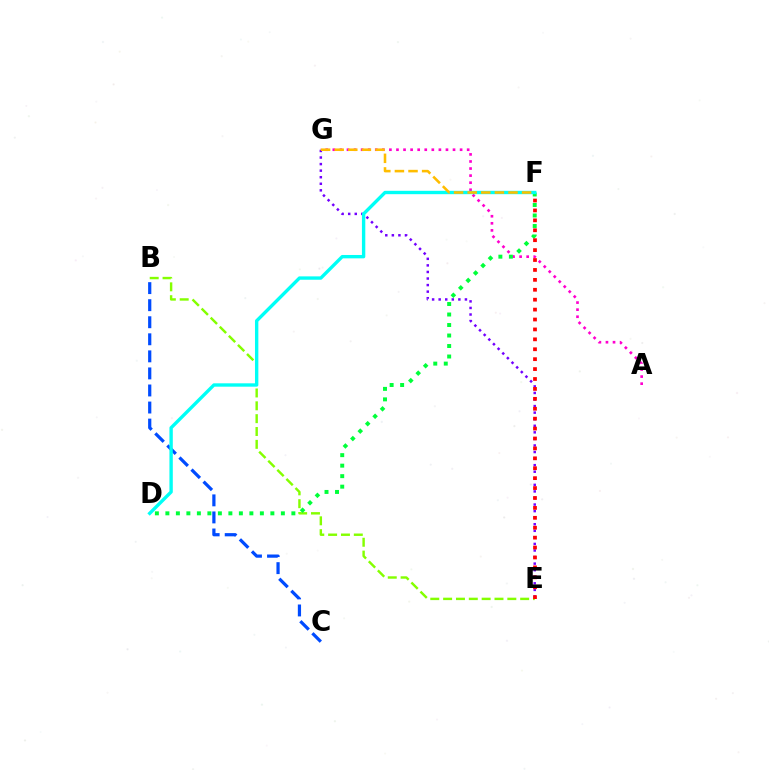{('B', 'E'): [{'color': '#84ff00', 'line_style': 'dashed', 'thickness': 1.74}], ('A', 'G'): [{'color': '#ff00cf', 'line_style': 'dotted', 'thickness': 1.92}], ('D', 'F'): [{'color': '#00ff39', 'line_style': 'dotted', 'thickness': 2.85}, {'color': '#00fff6', 'line_style': 'solid', 'thickness': 2.43}], ('E', 'G'): [{'color': '#7200ff', 'line_style': 'dotted', 'thickness': 1.78}], ('B', 'C'): [{'color': '#004bff', 'line_style': 'dashed', 'thickness': 2.32}], ('E', 'F'): [{'color': '#ff0000', 'line_style': 'dotted', 'thickness': 2.69}], ('F', 'G'): [{'color': '#ffbd00', 'line_style': 'dashed', 'thickness': 1.85}]}